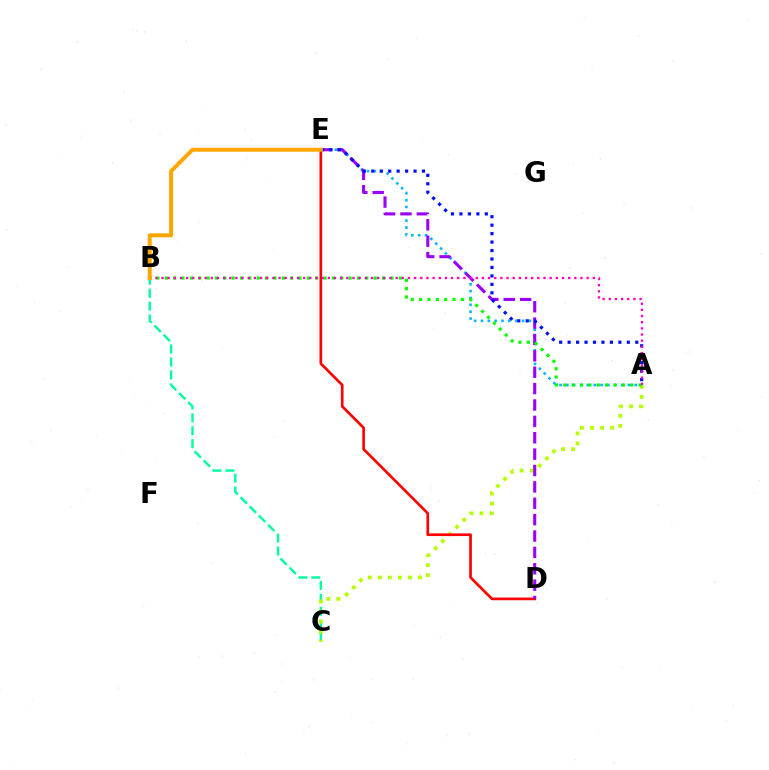{('B', 'C'): [{'color': '#00ff9d', 'line_style': 'dashed', 'thickness': 1.76}], ('A', 'E'): [{'color': '#00b5ff', 'line_style': 'dotted', 'thickness': 1.86}, {'color': '#0010ff', 'line_style': 'dotted', 'thickness': 2.3}], ('A', 'C'): [{'color': '#b3ff00', 'line_style': 'dotted', 'thickness': 2.73}], ('D', 'E'): [{'color': '#ff0000', 'line_style': 'solid', 'thickness': 1.92}, {'color': '#9b00ff', 'line_style': 'dashed', 'thickness': 2.23}], ('A', 'B'): [{'color': '#08ff00', 'line_style': 'dotted', 'thickness': 2.27}, {'color': '#ff00bd', 'line_style': 'dotted', 'thickness': 1.67}], ('B', 'E'): [{'color': '#ffa500', 'line_style': 'solid', 'thickness': 2.87}]}